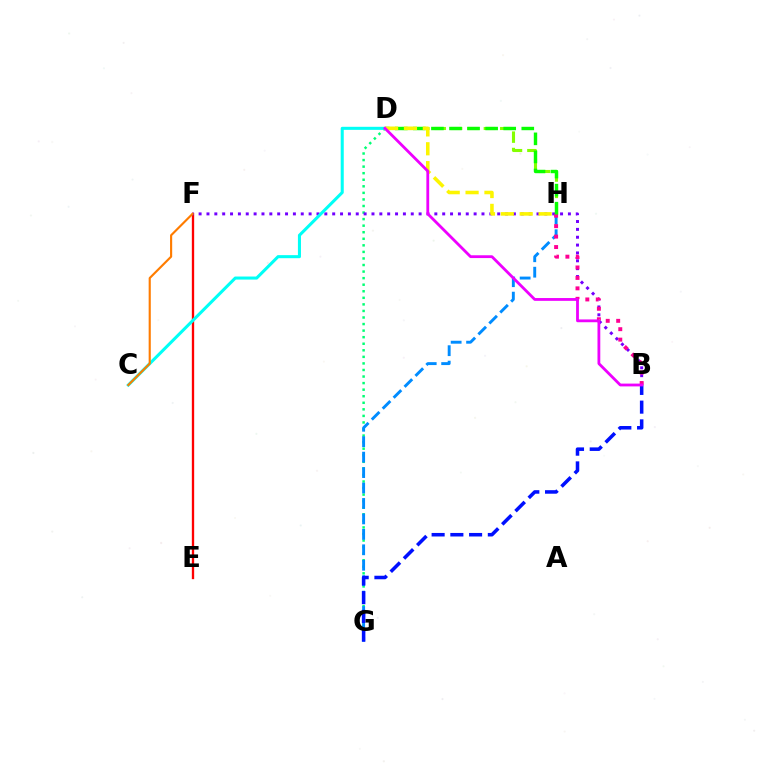{('D', 'G'): [{'color': '#00ff74', 'line_style': 'dotted', 'thickness': 1.78}], ('D', 'H'): [{'color': '#84ff00', 'line_style': 'dashed', 'thickness': 2.23}, {'color': '#08ff00', 'line_style': 'dashed', 'thickness': 2.45}, {'color': '#fcf500', 'line_style': 'dashed', 'thickness': 2.56}], ('G', 'H'): [{'color': '#008cff', 'line_style': 'dashed', 'thickness': 2.1}], ('B', 'G'): [{'color': '#0010ff', 'line_style': 'dashed', 'thickness': 2.54}], ('E', 'F'): [{'color': '#ff0000', 'line_style': 'solid', 'thickness': 1.67}], ('B', 'F'): [{'color': '#7200ff', 'line_style': 'dotted', 'thickness': 2.13}], ('C', 'D'): [{'color': '#00fff6', 'line_style': 'solid', 'thickness': 2.2}], ('B', 'H'): [{'color': '#ff0094', 'line_style': 'dotted', 'thickness': 2.84}], ('C', 'F'): [{'color': '#ff7c00', 'line_style': 'solid', 'thickness': 1.54}], ('B', 'D'): [{'color': '#ee00ff', 'line_style': 'solid', 'thickness': 2.02}]}